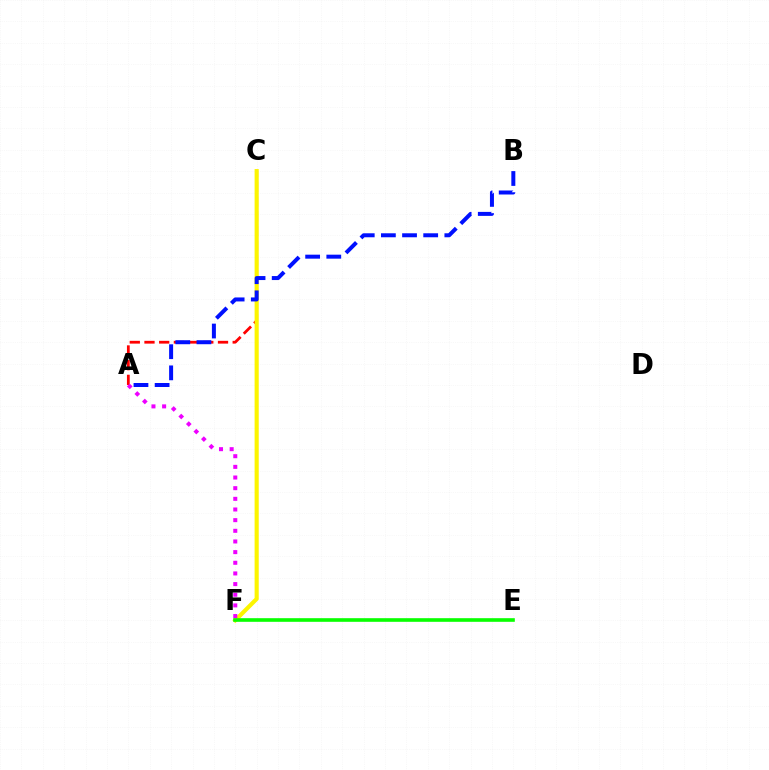{('C', 'F'): [{'color': '#00fff6', 'line_style': 'dotted', 'thickness': 1.81}, {'color': '#fcf500', 'line_style': 'solid', 'thickness': 2.97}], ('A', 'C'): [{'color': '#ff0000', 'line_style': 'dashed', 'thickness': 2.0}], ('E', 'F'): [{'color': '#08ff00', 'line_style': 'solid', 'thickness': 2.61}], ('A', 'F'): [{'color': '#ee00ff', 'line_style': 'dotted', 'thickness': 2.9}], ('A', 'B'): [{'color': '#0010ff', 'line_style': 'dashed', 'thickness': 2.87}]}